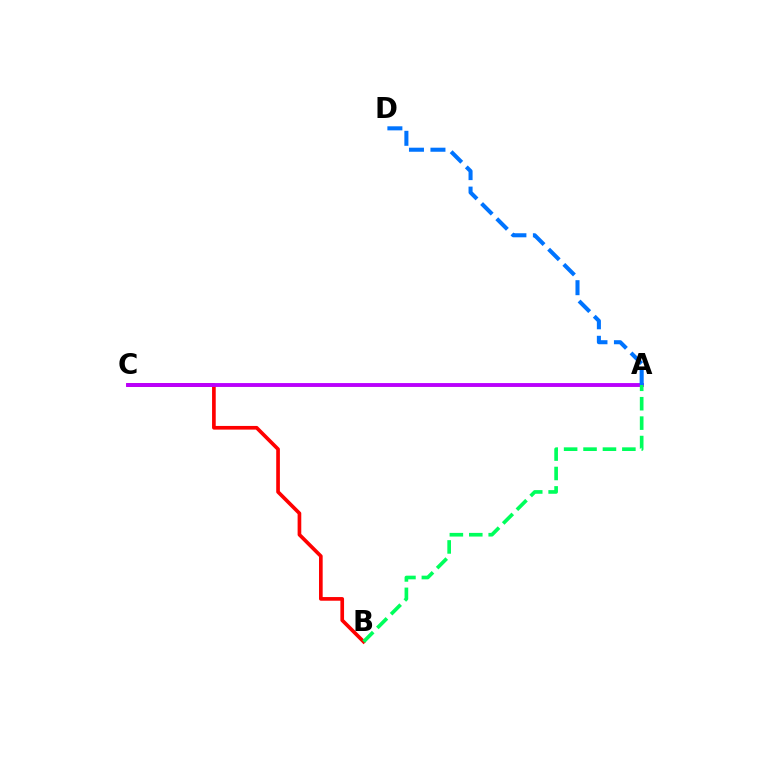{('A', 'C'): [{'color': '#d1ff00', 'line_style': 'solid', 'thickness': 1.81}, {'color': '#b900ff', 'line_style': 'solid', 'thickness': 2.78}], ('B', 'C'): [{'color': '#ff0000', 'line_style': 'solid', 'thickness': 2.64}], ('A', 'D'): [{'color': '#0074ff', 'line_style': 'dashed', 'thickness': 2.92}], ('A', 'B'): [{'color': '#00ff5c', 'line_style': 'dashed', 'thickness': 2.64}]}